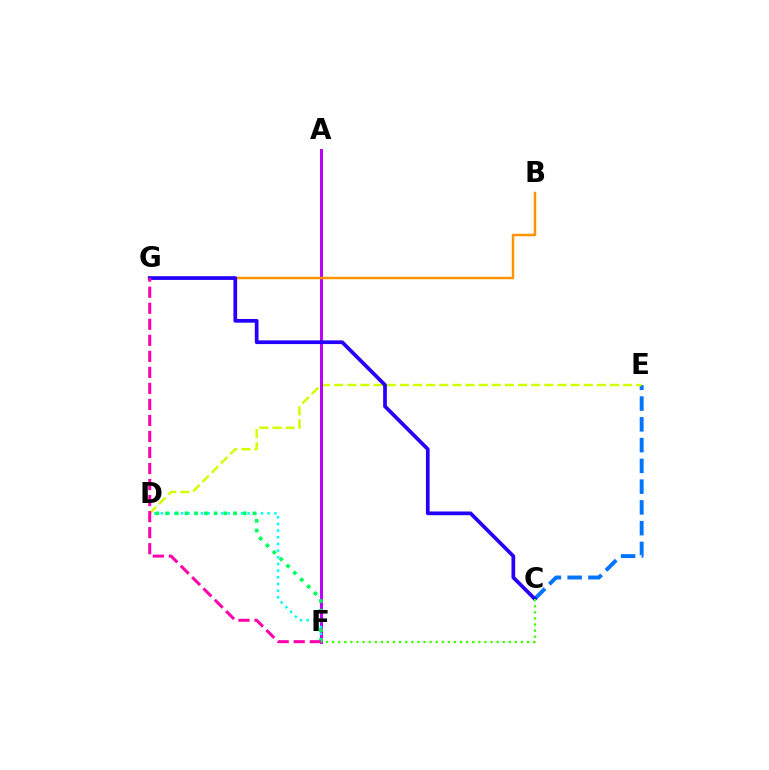{('C', 'E'): [{'color': '#0074ff', 'line_style': 'dashed', 'thickness': 2.82}], ('D', 'E'): [{'color': '#d1ff00', 'line_style': 'dashed', 'thickness': 1.78}], ('A', 'F'): [{'color': '#ff0000', 'line_style': 'solid', 'thickness': 2.1}, {'color': '#b900ff', 'line_style': 'solid', 'thickness': 2.13}], ('B', 'G'): [{'color': '#ff9400', 'line_style': 'solid', 'thickness': 1.79}], ('C', 'G'): [{'color': '#2500ff', 'line_style': 'solid', 'thickness': 2.67}], ('C', 'F'): [{'color': '#3dff00', 'line_style': 'dotted', 'thickness': 1.66}], ('D', 'F'): [{'color': '#00fff6', 'line_style': 'dotted', 'thickness': 1.81}, {'color': '#00ff5c', 'line_style': 'dotted', 'thickness': 2.64}], ('F', 'G'): [{'color': '#ff00ac', 'line_style': 'dashed', 'thickness': 2.18}]}